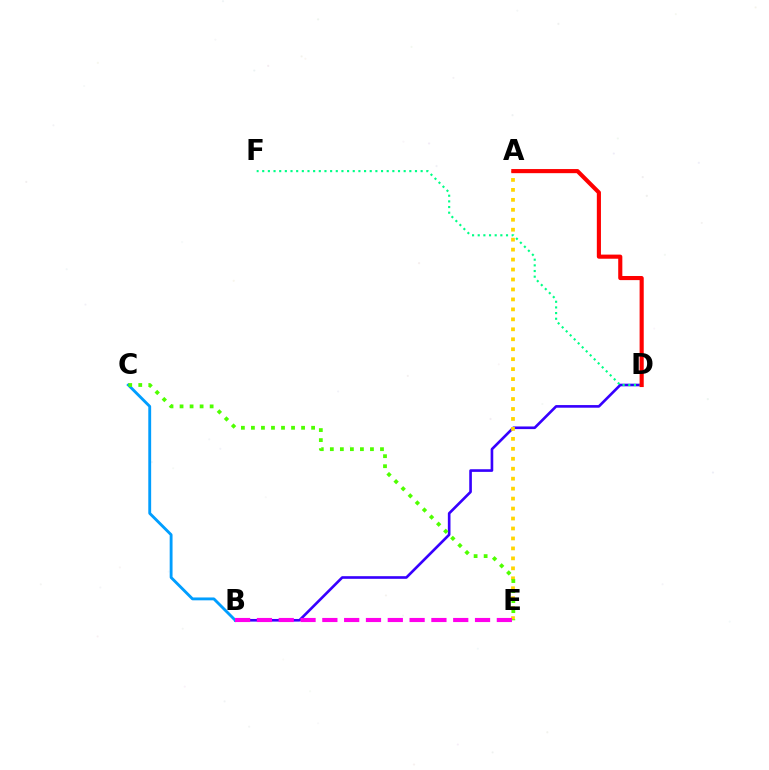{('B', 'D'): [{'color': '#3700ff', 'line_style': 'solid', 'thickness': 1.9}], ('B', 'C'): [{'color': '#009eff', 'line_style': 'solid', 'thickness': 2.06}], ('A', 'E'): [{'color': '#ffd500', 'line_style': 'dotted', 'thickness': 2.71}], ('C', 'E'): [{'color': '#4fff00', 'line_style': 'dotted', 'thickness': 2.73}], ('D', 'F'): [{'color': '#00ff86', 'line_style': 'dotted', 'thickness': 1.54}], ('A', 'D'): [{'color': '#ff0000', 'line_style': 'solid', 'thickness': 2.97}], ('B', 'E'): [{'color': '#ff00ed', 'line_style': 'dashed', 'thickness': 2.96}]}